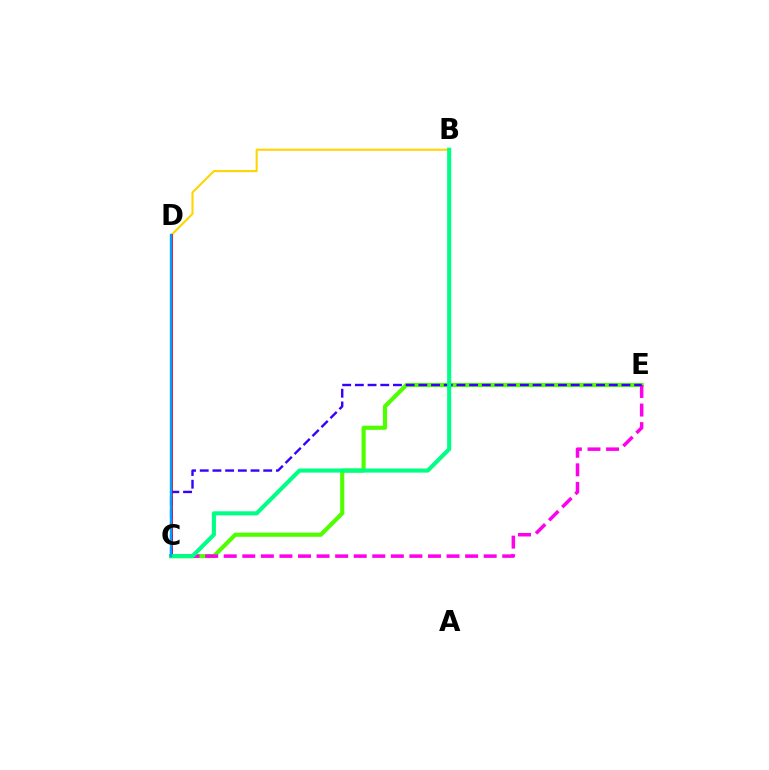{('B', 'D'): [{'color': '#ffd500', 'line_style': 'solid', 'thickness': 1.5}], ('C', 'D'): [{'color': '#ff0000', 'line_style': 'solid', 'thickness': 2.03}, {'color': '#009eff', 'line_style': 'solid', 'thickness': 1.69}], ('C', 'E'): [{'color': '#4fff00', 'line_style': 'solid', 'thickness': 2.98}, {'color': '#ff00ed', 'line_style': 'dashed', 'thickness': 2.52}, {'color': '#3700ff', 'line_style': 'dashed', 'thickness': 1.72}], ('B', 'C'): [{'color': '#00ff86', 'line_style': 'solid', 'thickness': 2.94}]}